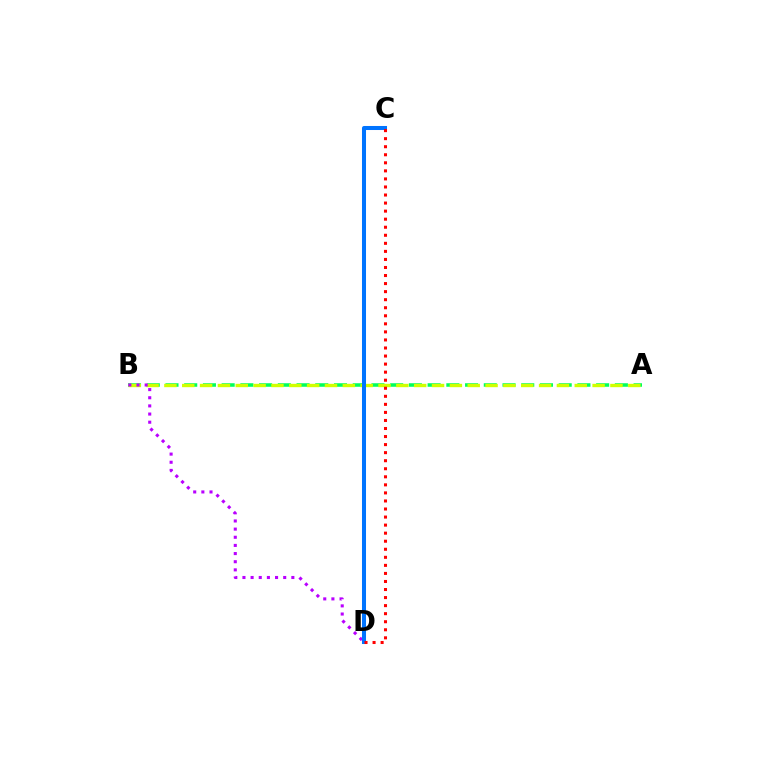{('A', 'B'): [{'color': '#00ff5c', 'line_style': 'dashed', 'thickness': 2.54}, {'color': '#d1ff00', 'line_style': 'dashed', 'thickness': 2.42}], ('B', 'D'): [{'color': '#b900ff', 'line_style': 'dotted', 'thickness': 2.21}], ('C', 'D'): [{'color': '#0074ff', 'line_style': 'solid', 'thickness': 2.9}, {'color': '#ff0000', 'line_style': 'dotted', 'thickness': 2.19}]}